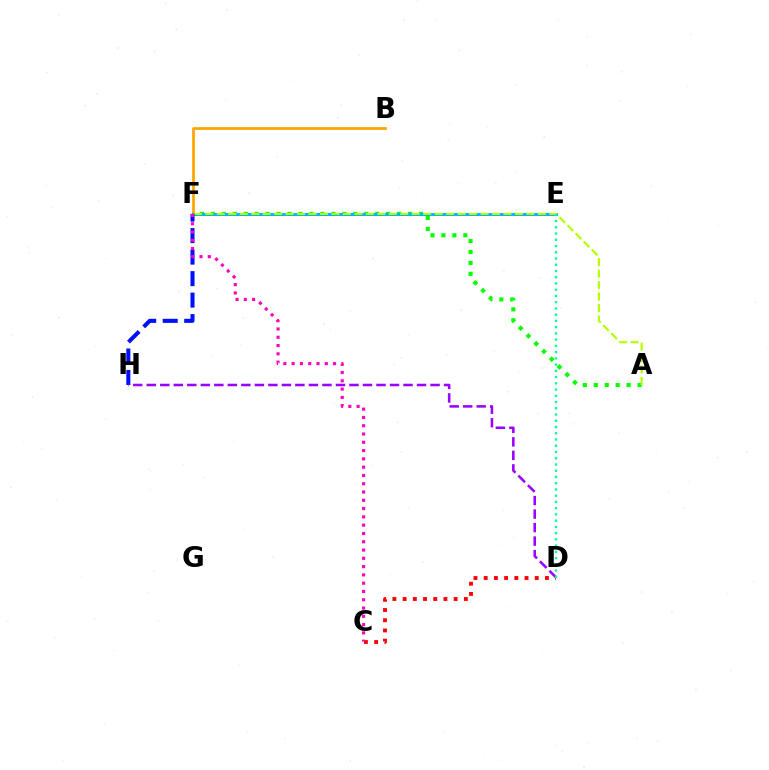{('A', 'F'): [{'color': '#08ff00', 'line_style': 'dotted', 'thickness': 2.98}, {'color': '#b3ff00', 'line_style': 'dashed', 'thickness': 1.56}], ('B', 'F'): [{'color': '#ffa500', 'line_style': 'solid', 'thickness': 1.98}], ('E', 'F'): [{'color': '#00b5ff', 'line_style': 'solid', 'thickness': 2.17}], ('C', 'D'): [{'color': '#ff0000', 'line_style': 'dotted', 'thickness': 2.77}], ('F', 'H'): [{'color': '#0010ff', 'line_style': 'dashed', 'thickness': 2.92}], ('C', 'F'): [{'color': '#ff00bd', 'line_style': 'dotted', 'thickness': 2.25}], ('D', 'H'): [{'color': '#9b00ff', 'line_style': 'dashed', 'thickness': 1.84}], ('D', 'E'): [{'color': '#00ff9d', 'line_style': 'dotted', 'thickness': 1.7}]}